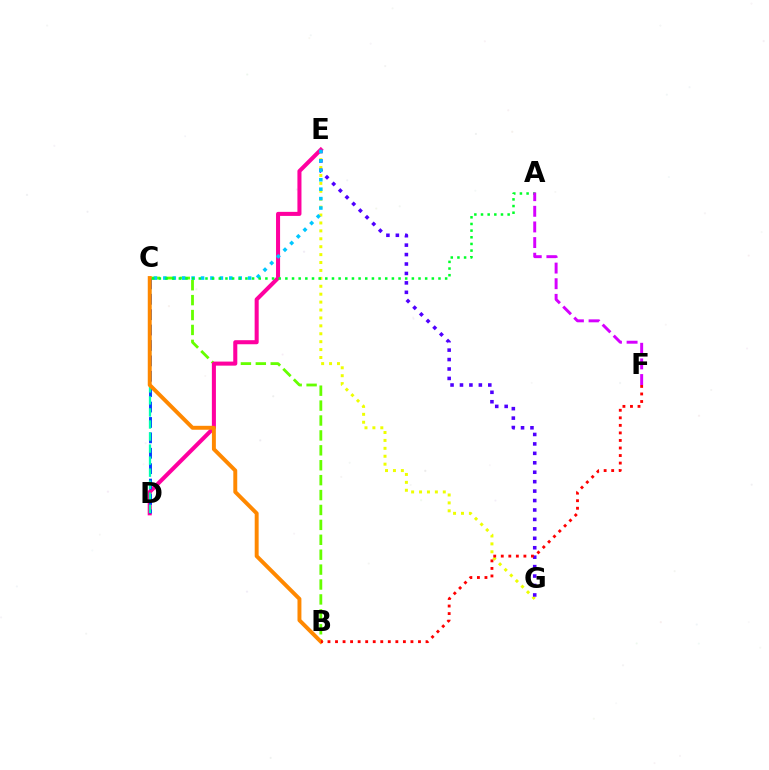{('E', 'G'): [{'color': '#eeff00', 'line_style': 'dotted', 'thickness': 2.15}, {'color': '#4f00ff', 'line_style': 'dotted', 'thickness': 2.56}], ('B', 'C'): [{'color': '#66ff00', 'line_style': 'dashed', 'thickness': 2.03}, {'color': '#ff8800', 'line_style': 'solid', 'thickness': 2.83}], ('D', 'E'): [{'color': '#ff00a0', 'line_style': 'solid', 'thickness': 2.92}], ('C', 'E'): [{'color': '#00c7ff', 'line_style': 'dotted', 'thickness': 2.56}], ('C', 'D'): [{'color': '#003fff', 'line_style': 'dashed', 'thickness': 2.09}, {'color': '#00ffaf', 'line_style': 'dashed', 'thickness': 1.64}], ('A', 'C'): [{'color': '#00ff27', 'line_style': 'dotted', 'thickness': 1.81}], ('A', 'F'): [{'color': '#d600ff', 'line_style': 'dashed', 'thickness': 2.12}], ('B', 'F'): [{'color': '#ff0000', 'line_style': 'dotted', 'thickness': 2.05}]}